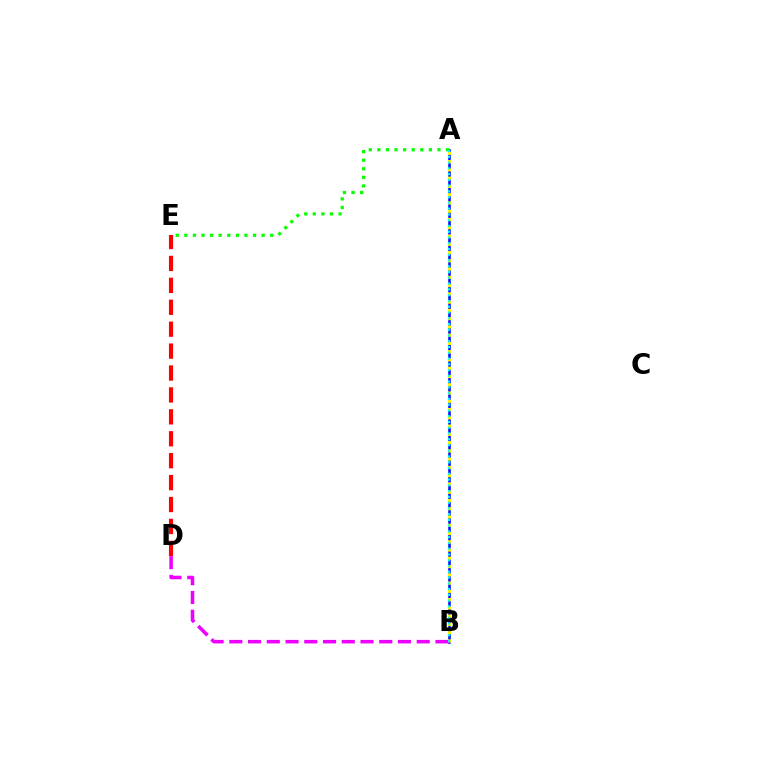{('D', 'E'): [{'color': '#ff0000', 'line_style': 'dashed', 'thickness': 2.98}], ('A', 'B'): [{'color': '#0010ff', 'line_style': 'solid', 'thickness': 1.83}, {'color': '#fcf500', 'line_style': 'dotted', 'thickness': 2.25}, {'color': '#00fff6', 'line_style': 'dotted', 'thickness': 1.57}], ('A', 'E'): [{'color': '#08ff00', 'line_style': 'dotted', 'thickness': 2.33}], ('B', 'D'): [{'color': '#ee00ff', 'line_style': 'dashed', 'thickness': 2.55}]}